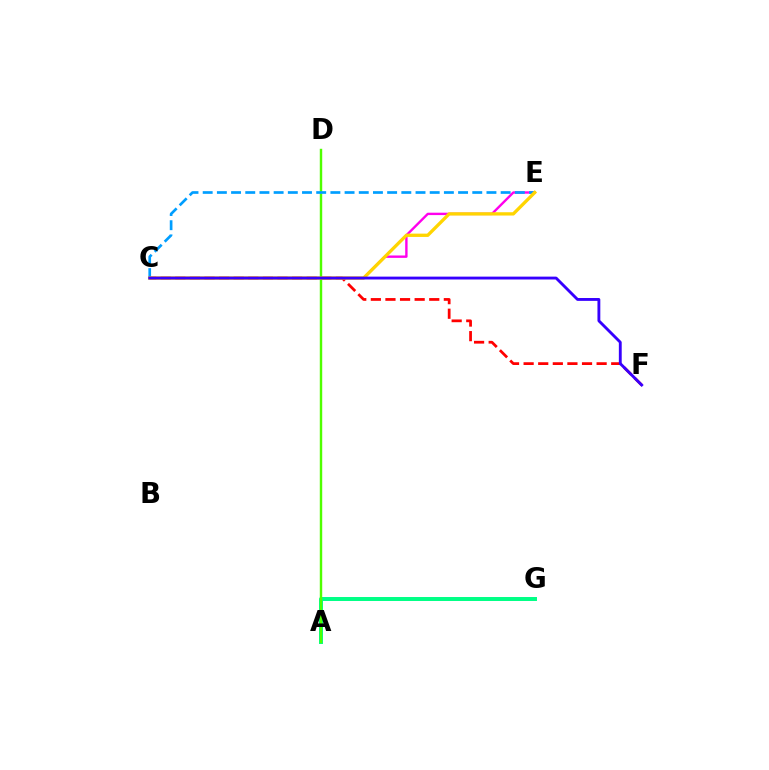{('A', 'G'): [{'color': '#00ff86', 'line_style': 'solid', 'thickness': 2.86}], ('C', 'E'): [{'color': '#ff00ed', 'line_style': 'solid', 'thickness': 1.72}, {'color': '#009eff', 'line_style': 'dashed', 'thickness': 1.93}, {'color': '#ffd500', 'line_style': 'solid', 'thickness': 2.38}], ('A', 'D'): [{'color': '#4fff00', 'line_style': 'solid', 'thickness': 1.75}], ('C', 'F'): [{'color': '#ff0000', 'line_style': 'dashed', 'thickness': 1.98}, {'color': '#3700ff', 'line_style': 'solid', 'thickness': 2.06}]}